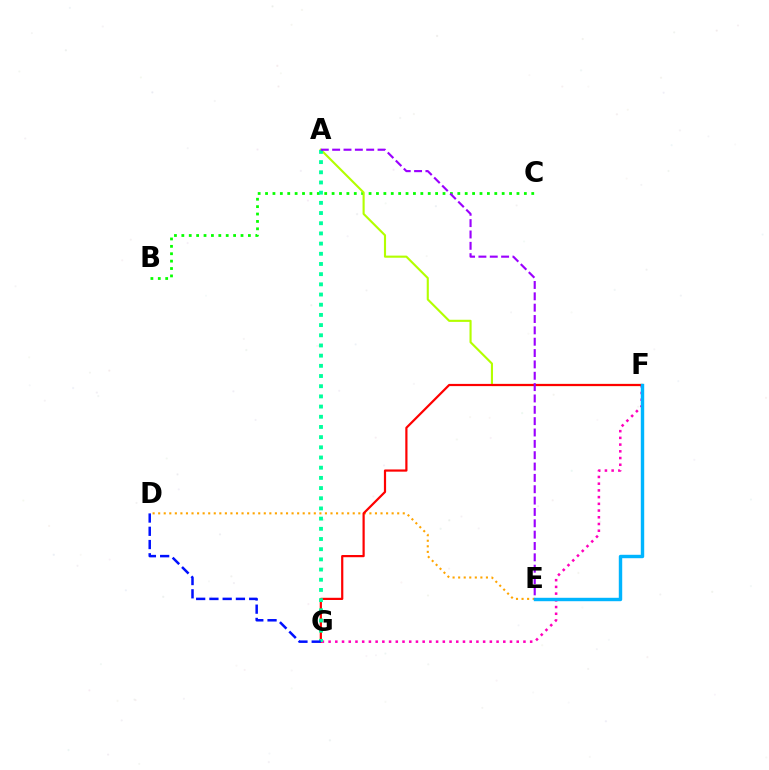{('F', 'G'): [{'color': '#ff00bd', 'line_style': 'dotted', 'thickness': 1.83}, {'color': '#ff0000', 'line_style': 'solid', 'thickness': 1.59}], ('B', 'C'): [{'color': '#08ff00', 'line_style': 'dotted', 'thickness': 2.01}], ('D', 'E'): [{'color': '#ffa500', 'line_style': 'dotted', 'thickness': 1.51}], ('A', 'F'): [{'color': '#b3ff00', 'line_style': 'solid', 'thickness': 1.53}], ('A', 'G'): [{'color': '#00ff9d', 'line_style': 'dotted', 'thickness': 2.77}], ('D', 'G'): [{'color': '#0010ff', 'line_style': 'dashed', 'thickness': 1.8}], ('E', 'F'): [{'color': '#00b5ff', 'line_style': 'solid', 'thickness': 2.46}], ('A', 'E'): [{'color': '#9b00ff', 'line_style': 'dashed', 'thickness': 1.54}]}